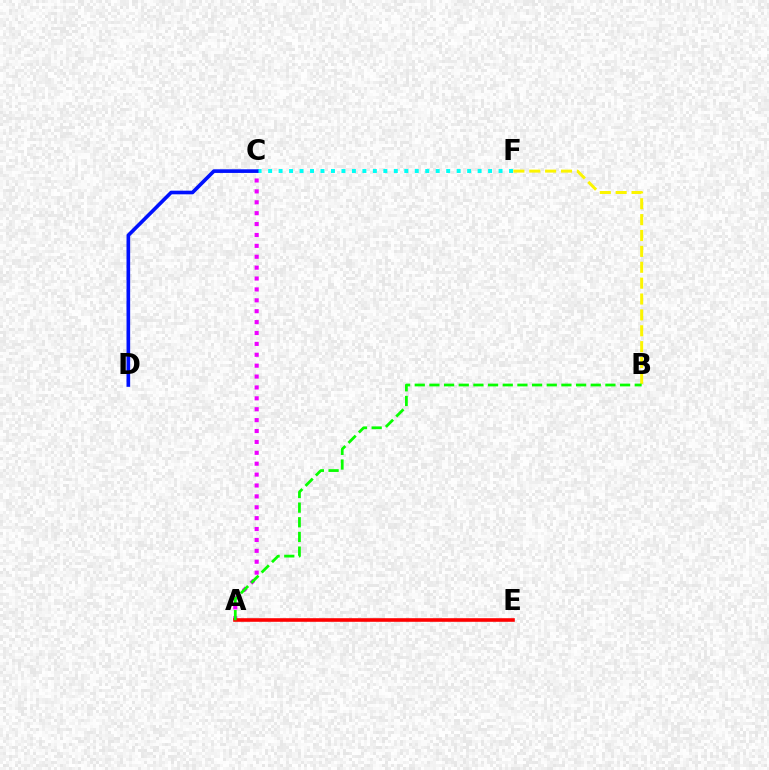{('A', 'C'): [{'color': '#ee00ff', 'line_style': 'dotted', 'thickness': 2.96}], ('C', 'F'): [{'color': '#00fff6', 'line_style': 'dotted', 'thickness': 2.85}], ('A', 'E'): [{'color': '#ff0000', 'line_style': 'solid', 'thickness': 2.59}], ('B', 'F'): [{'color': '#fcf500', 'line_style': 'dashed', 'thickness': 2.16}], ('C', 'D'): [{'color': '#0010ff', 'line_style': 'solid', 'thickness': 2.62}], ('A', 'B'): [{'color': '#08ff00', 'line_style': 'dashed', 'thickness': 1.99}]}